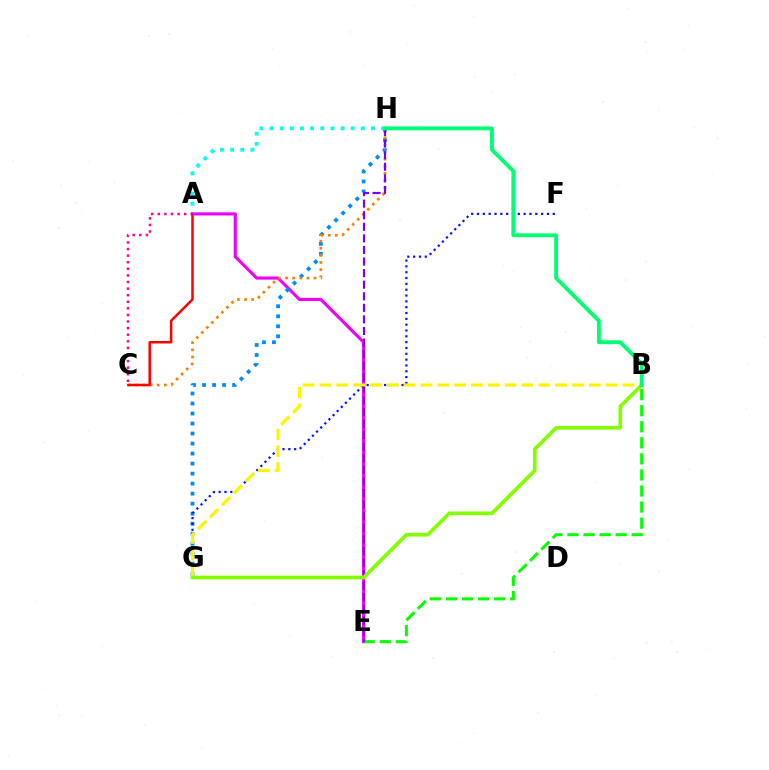{('A', 'E'): [{'color': '#ee00ff', 'line_style': 'solid', 'thickness': 2.25}], ('B', 'E'): [{'color': '#08ff00', 'line_style': 'dashed', 'thickness': 2.18}], ('G', 'H'): [{'color': '#008cff', 'line_style': 'dotted', 'thickness': 2.72}], ('F', 'G'): [{'color': '#0010ff', 'line_style': 'dotted', 'thickness': 1.58}], ('C', 'H'): [{'color': '#ff7c00', 'line_style': 'dotted', 'thickness': 1.94}], ('E', 'H'): [{'color': '#7200ff', 'line_style': 'dashed', 'thickness': 1.57}], ('A', 'H'): [{'color': '#00fff6', 'line_style': 'dotted', 'thickness': 2.75}], ('B', 'G'): [{'color': '#fcf500', 'line_style': 'dashed', 'thickness': 2.29}, {'color': '#84ff00', 'line_style': 'solid', 'thickness': 2.64}], ('A', 'C'): [{'color': '#ff0000', 'line_style': 'solid', 'thickness': 1.8}, {'color': '#ff0094', 'line_style': 'dotted', 'thickness': 1.79}], ('B', 'H'): [{'color': '#00ff74', 'line_style': 'solid', 'thickness': 2.78}]}